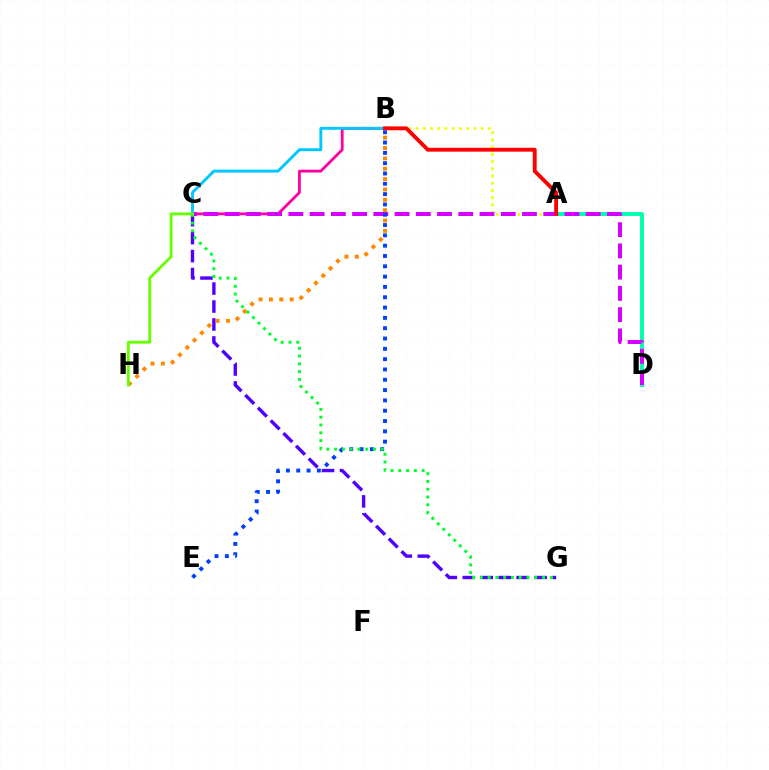{('A', 'D'): [{'color': '#00ffaf', 'line_style': 'solid', 'thickness': 2.8}], ('A', 'B'): [{'color': '#eeff00', 'line_style': 'dotted', 'thickness': 1.96}, {'color': '#ff0000', 'line_style': 'solid', 'thickness': 2.78}], ('B', 'C'): [{'color': '#ff00a0', 'line_style': 'solid', 'thickness': 2.01}, {'color': '#00c7ff', 'line_style': 'solid', 'thickness': 2.09}], ('C', 'D'): [{'color': '#d600ff', 'line_style': 'dashed', 'thickness': 2.89}], ('B', 'E'): [{'color': '#003fff', 'line_style': 'dotted', 'thickness': 2.8}], ('C', 'G'): [{'color': '#4f00ff', 'line_style': 'dashed', 'thickness': 2.44}, {'color': '#00ff27', 'line_style': 'dotted', 'thickness': 2.11}], ('B', 'H'): [{'color': '#ff8800', 'line_style': 'dotted', 'thickness': 2.81}], ('C', 'H'): [{'color': '#66ff00', 'line_style': 'solid', 'thickness': 2.03}]}